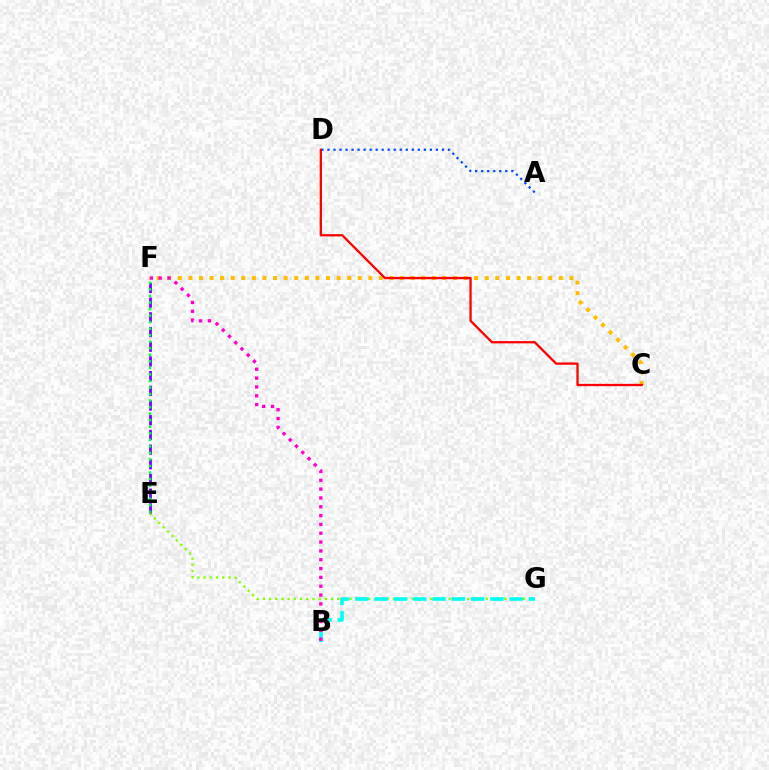{('E', 'G'): [{'color': '#84ff00', 'line_style': 'dotted', 'thickness': 1.68}], ('A', 'D'): [{'color': '#004bff', 'line_style': 'dotted', 'thickness': 1.64}], ('B', 'G'): [{'color': '#00fff6', 'line_style': 'dashed', 'thickness': 2.62}], ('E', 'F'): [{'color': '#7200ff', 'line_style': 'dashed', 'thickness': 2.0}, {'color': '#00ff39', 'line_style': 'dotted', 'thickness': 1.78}], ('C', 'F'): [{'color': '#ffbd00', 'line_style': 'dotted', 'thickness': 2.88}], ('B', 'F'): [{'color': '#ff00cf', 'line_style': 'dotted', 'thickness': 2.4}], ('C', 'D'): [{'color': '#ff0000', 'line_style': 'solid', 'thickness': 1.65}]}